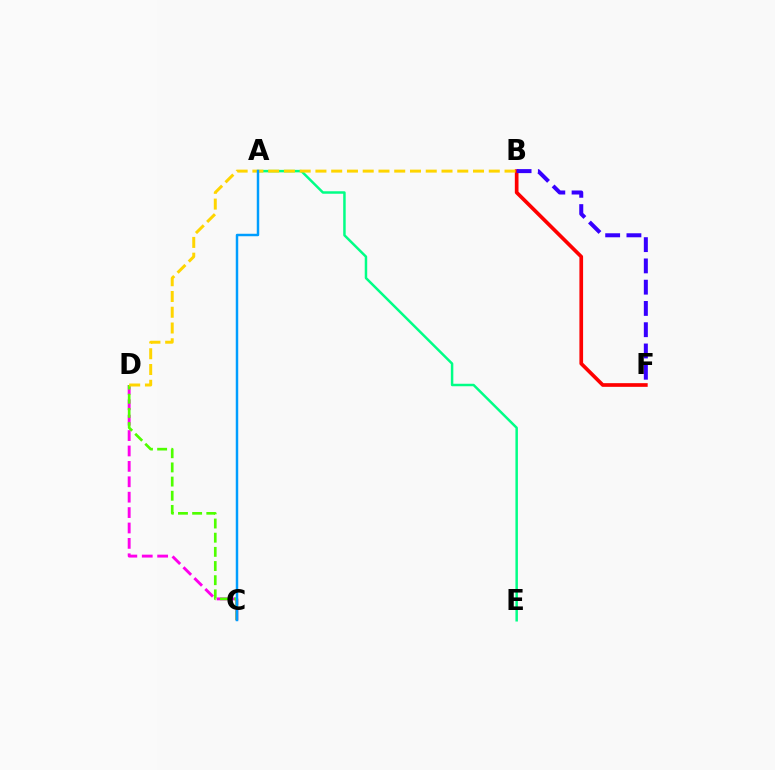{('C', 'D'): [{'color': '#ff00ed', 'line_style': 'dashed', 'thickness': 2.09}, {'color': '#4fff00', 'line_style': 'dashed', 'thickness': 1.92}], ('A', 'E'): [{'color': '#00ff86', 'line_style': 'solid', 'thickness': 1.79}], ('B', 'F'): [{'color': '#ff0000', 'line_style': 'solid', 'thickness': 2.65}, {'color': '#3700ff', 'line_style': 'dashed', 'thickness': 2.89}], ('B', 'D'): [{'color': '#ffd500', 'line_style': 'dashed', 'thickness': 2.14}], ('A', 'C'): [{'color': '#009eff', 'line_style': 'solid', 'thickness': 1.78}]}